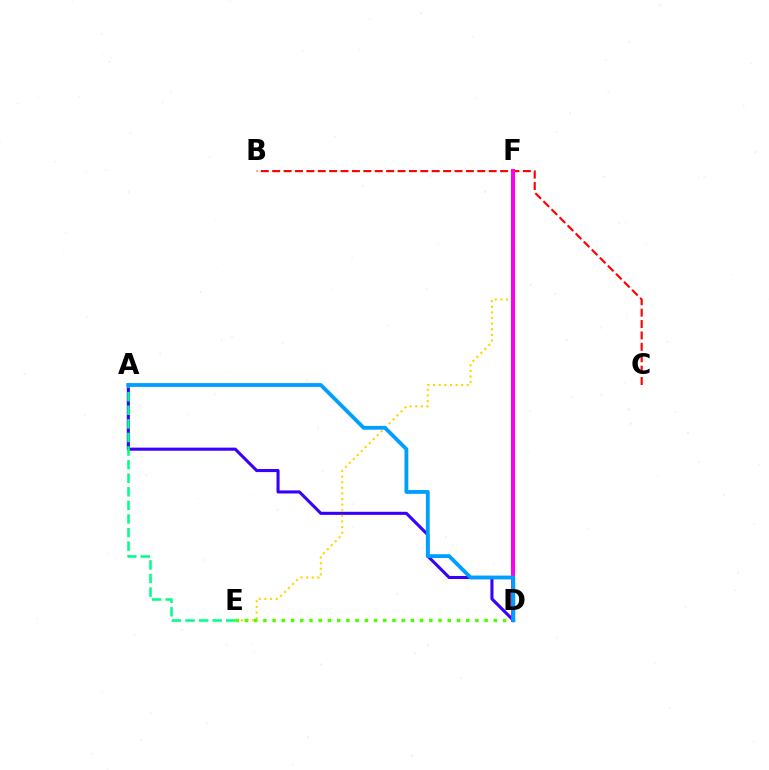{('A', 'D'): [{'color': '#3700ff', 'line_style': 'solid', 'thickness': 2.22}, {'color': '#009eff', 'line_style': 'solid', 'thickness': 2.75}], ('E', 'F'): [{'color': '#ffd500', 'line_style': 'dotted', 'thickness': 1.52}], ('B', 'C'): [{'color': '#ff0000', 'line_style': 'dashed', 'thickness': 1.55}], ('A', 'E'): [{'color': '#00ff86', 'line_style': 'dashed', 'thickness': 1.85}], ('D', 'F'): [{'color': '#ff00ed', 'line_style': 'solid', 'thickness': 2.88}], ('D', 'E'): [{'color': '#4fff00', 'line_style': 'dotted', 'thickness': 2.5}]}